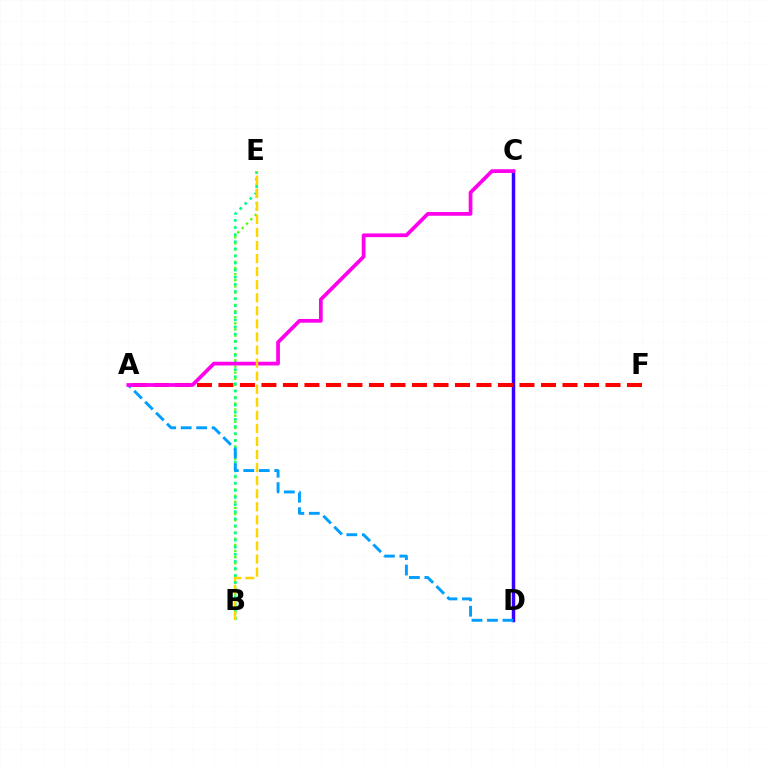{('C', 'D'): [{'color': '#3700ff', 'line_style': 'solid', 'thickness': 2.49}], ('B', 'E'): [{'color': '#4fff00', 'line_style': 'dotted', 'thickness': 1.67}, {'color': '#00ff86', 'line_style': 'dotted', 'thickness': 1.93}, {'color': '#ffd500', 'line_style': 'dashed', 'thickness': 1.77}], ('A', 'F'): [{'color': '#ff0000', 'line_style': 'dashed', 'thickness': 2.92}], ('A', 'D'): [{'color': '#009eff', 'line_style': 'dashed', 'thickness': 2.1}], ('A', 'C'): [{'color': '#ff00ed', 'line_style': 'solid', 'thickness': 2.68}]}